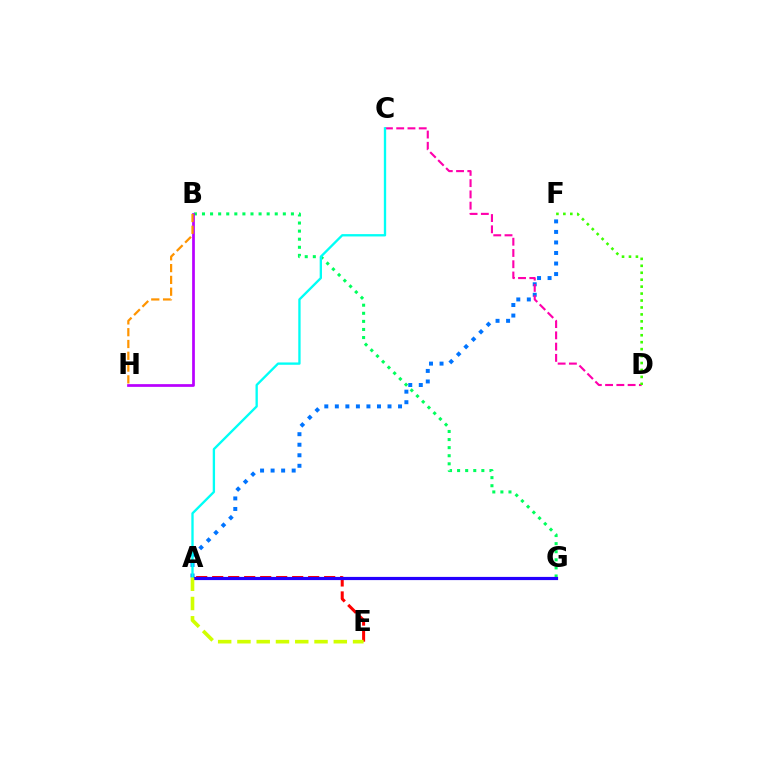{('B', 'G'): [{'color': '#00ff5c', 'line_style': 'dotted', 'thickness': 2.2}], ('A', 'F'): [{'color': '#0074ff', 'line_style': 'dotted', 'thickness': 2.86}], ('B', 'H'): [{'color': '#b900ff', 'line_style': 'solid', 'thickness': 1.96}, {'color': '#ff9400', 'line_style': 'dashed', 'thickness': 1.6}], ('A', 'E'): [{'color': '#ff0000', 'line_style': 'dashed', 'thickness': 2.17}, {'color': '#d1ff00', 'line_style': 'dashed', 'thickness': 2.62}], ('A', 'G'): [{'color': '#2500ff', 'line_style': 'solid', 'thickness': 2.3}], ('C', 'D'): [{'color': '#ff00ac', 'line_style': 'dashed', 'thickness': 1.53}], ('A', 'C'): [{'color': '#00fff6', 'line_style': 'solid', 'thickness': 1.68}], ('D', 'F'): [{'color': '#3dff00', 'line_style': 'dotted', 'thickness': 1.89}]}